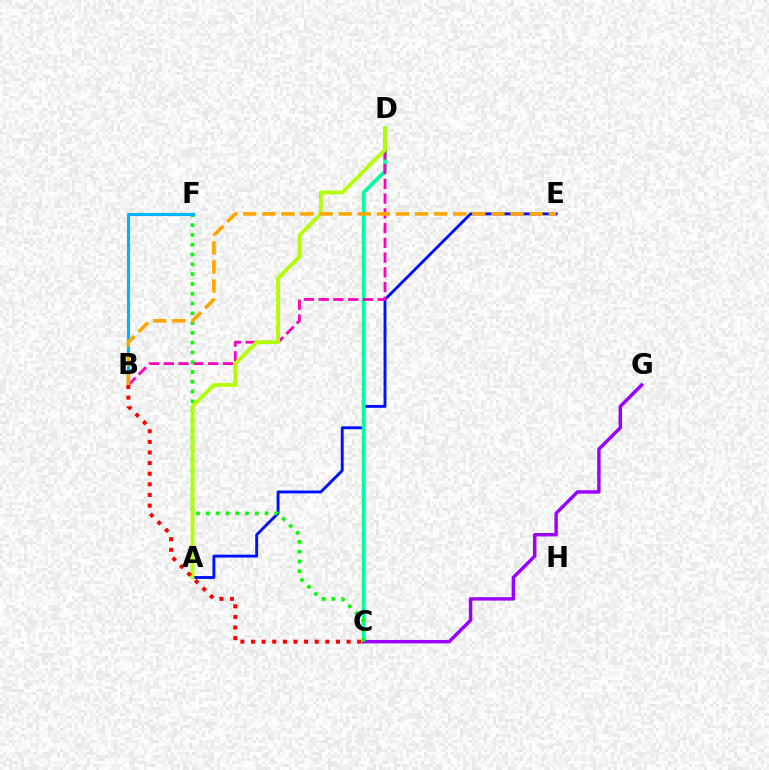{('A', 'E'): [{'color': '#0010ff', 'line_style': 'solid', 'thickness': 2.08}], ('C', 'D'): [{'color': '#00ff9d', 'line_style': 'solid', 'thickness': 2.68}], ('C', 'G'): [{'color': '#9b00ff', 'line_style': 'solid', 'thickness': 2.47}], ('B', 'D'): [{'color': '#ff00bd', 'line_style': 'dashed', 'thickness': 2.0}], ('C', 'F'): [{'color': '#08ff00', 'line_style': 'dotted', 'thickness': 2.66}], ('B', 'F'): [{'color': '#00b5ff', 'line_style': 'solid', 'thickness': 2.25}], ('A', 'D'): [{'color': '#b3ff00', 'line_style': 'solid', 'thickness': 2.73}], ('B', 'E'): [{'color': '#ffa500', 'line_style': 'dashed', 'thickness': 2.59}], ('B', 'C'): [{'color': '#ff0000', 'line_style': 'dotted', 'thickness': 2.89}]}